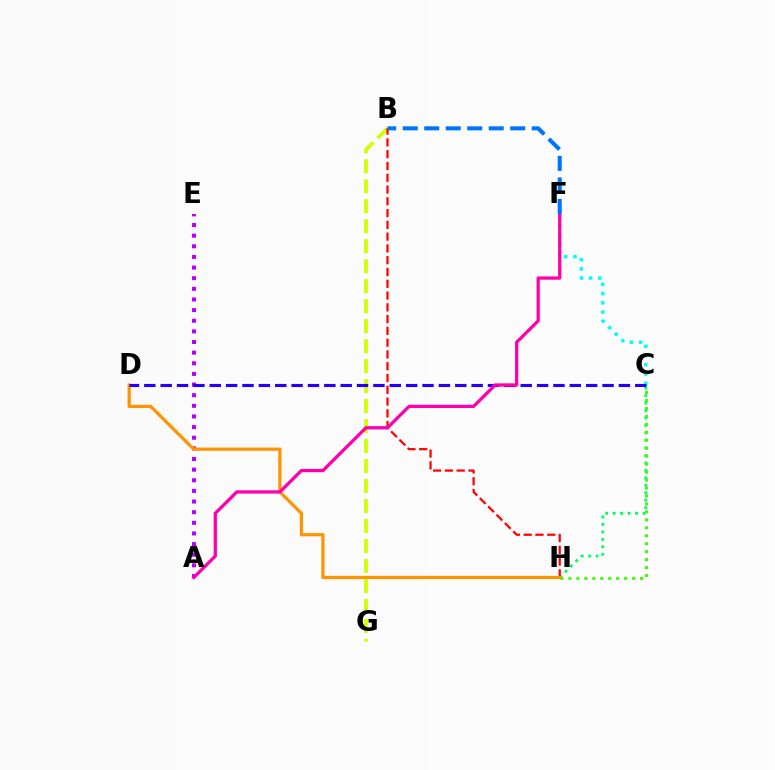{('C', 'H'): [{'color': '#00ff5c', 'line_style': 'dotted', 'thickness': 2.03}, {'color': '#3dff00', 'line_style': 'dotted', 'thickness': 2.16}], ('B', 'G'): [{'color': '#d1ff00', 'line_style': 'dashed', 'thickness': 2.71}], ('A', 'E'): [{'color': '#b900ff', 'line_style': 'dotted', 'thickness': 2.89}], ('C', 'F'): [{'color': '#00fff6', 'line_style': 'dotted', 'thickness': 2.51}], ('B', 'H'): [{'color': '#ff0000', 'line_style': 'dashed', 'thickness': 1.6}], ('D', 'H'): [{'color': '#ff9400', 'line_style': 'solid', 'thickness': 2.32}], ('C', 'D'): [{'color': '#2500ff', 'line_style': 'dashed', 'thickness': 2.22}], ('A', 'F'): [{'color': '#ff00ac', 'line_style': 'solid', 'thickness': 2.35}], ('B', 'F'): [{'color': '#0074ff', 'line_style': 'dashed', 'thickness': 2.92}]}